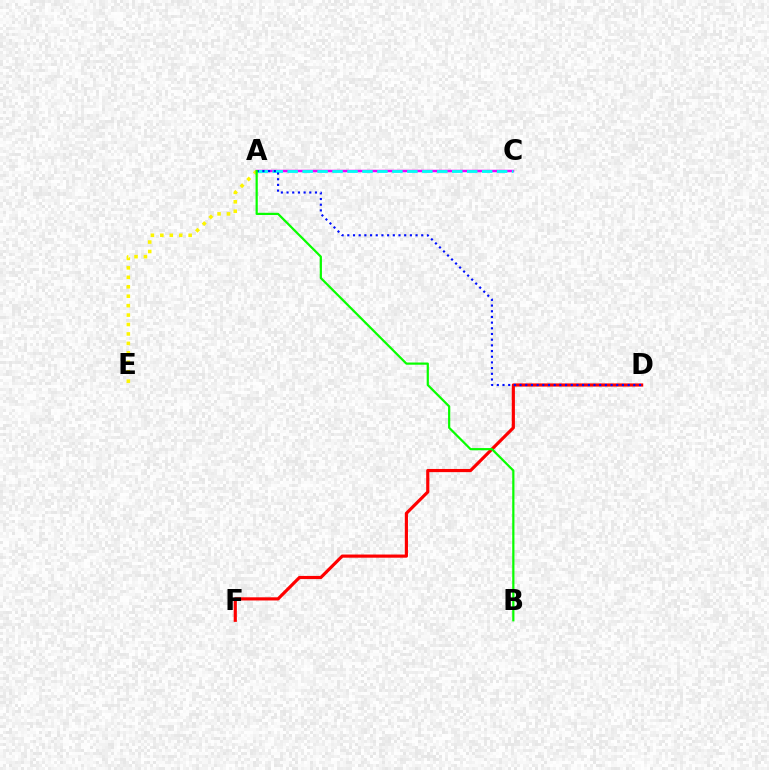{('A', 'E'): [{'color': '#fcf500', 'line_style': 'dotted', 'thickness': 2.56}], ('A', 'C'): [{'color': '#ee00ff', 'line_style': 'solid', 'thickness': 1.79}, {'color': '#00fff6', 'line_style': 'dashed', 'thickness': 2.03}], ('D', 'F'): [{'color': '#ff0000', 'line_style': 'solid', 'thickness': 2.28}], ('A', 'D'): [{'color': '#0010ff', 'line_style': 'dotted', 'thickness': 1.55}], ('A', 'B'): [{'color': '#08ff00', 'line_style': 'solid', 'thickness': 1.59}]}